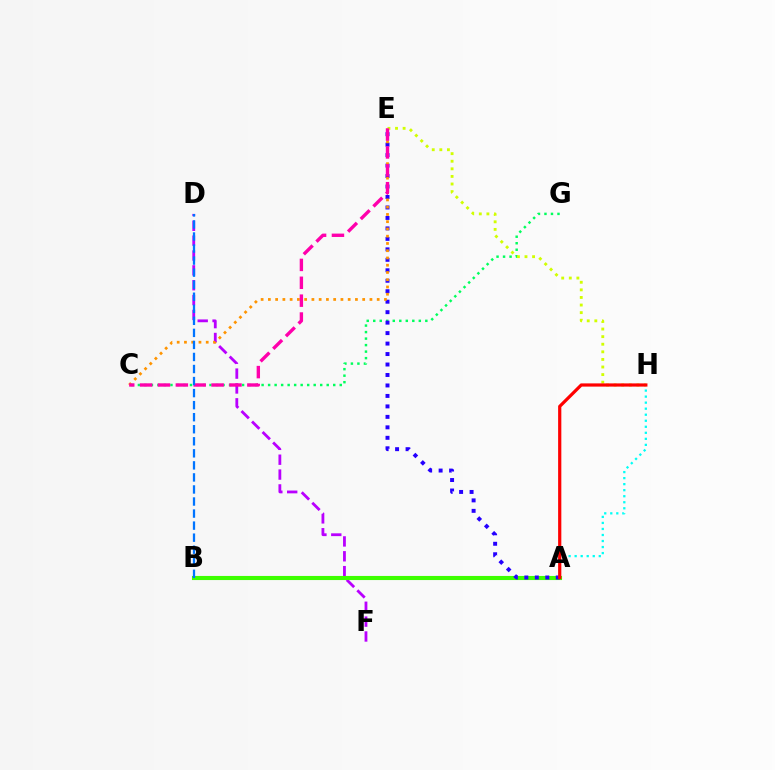{('C', 'G'): [{'color': '#00ff5c', 'line_style': 'dotted', 'thickness': 1.77}], ('D', 'F'): [{'color': '#b900ff', 'line_style': 'dashed', 'thickness': 2.02}], ('A', 'B'): [{'color': '#3dff00', 'line_style': 'solid', 'thickness': 2.96}], ('A', 'E'): [{'color': '#2500ff', 'line_style': 'dotted', 'thickness': 2.84}], ('C', 'E'): [{'color': '#ff9400', 'line_style': 'dotted', 'thickness': 1.97}, {'color': '#ff00ac', 'line_style': 'dashed', 'thickness': 2.43}], ('E', 'H'): [{'color': '#d1ff00', 'line_style': 'dotted', 'thickness': 2.06}], ('B', 'D'): [{'color': '#0074ff', 'line_style': 'dashed', 'thickness': 1.64}], ('A', 'H'): [{'color': '#00fff6', 'line_style': 'dotted', 'thickness': 1.64}, {'color': '#ff0000', 'line_style': 'solid', 'thickness': 2.31}]}